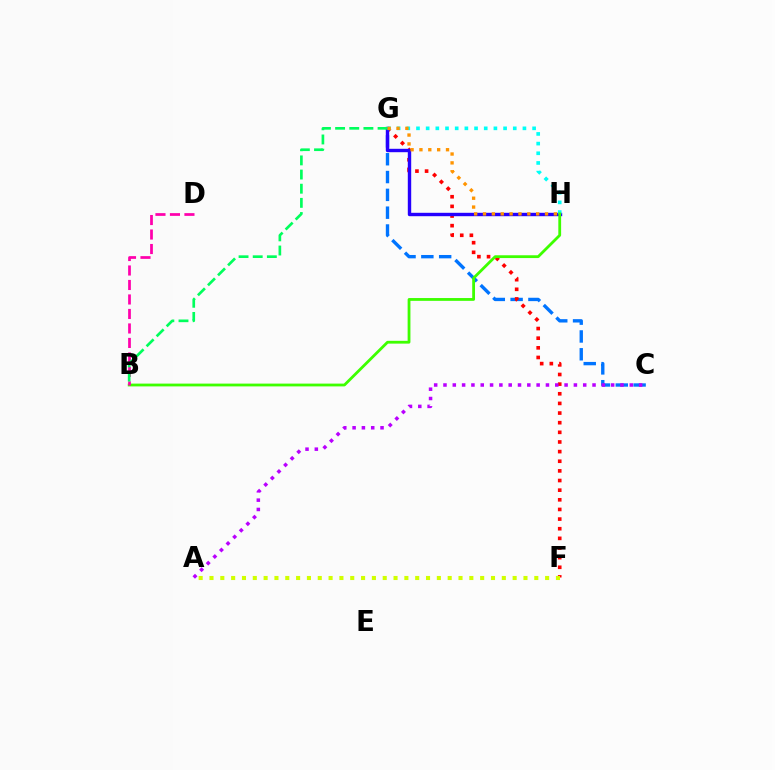{('C', 'G'): [{'color': '#0074ff', 'line_style': 'dashed', 'thickness': 2.42}], ('F', 'G'): [{'color': '#ff0000', 'line_style': 'dotted', 'thickness': 2.62}], ('G', 'H'): [{'color': '#2500ff', 'line_style': 'solid', 'thickness': 2.45}, {'color': '#00fff6', 'line_style': 'dotted', 'thickness': 2.63}, {'color': '#ff9400', 'line_style': 'dotted', 'thickness': 2.41}], ('A', 'C'): [{'color': '#b900ff', 'line_style': 'dotted', 'thickness': 2.53}], ('A', 'F'): [{'color': '#d1ff00', 'line_style': 'dotted', 'thickness': 2.94}], ('B', 'H'): [{'color': '#3dff00', 'line_style': 'solid', 'thickness': 2.02}], ('B', 'D'): [{'color': '#ff00ac', 'line_style': 'dashed', 'thickness': 1.97}], ('B', 'G'): [{'color': '#00ff5c', 'line_style': 'dashed', 'thickness': 1.92}]}